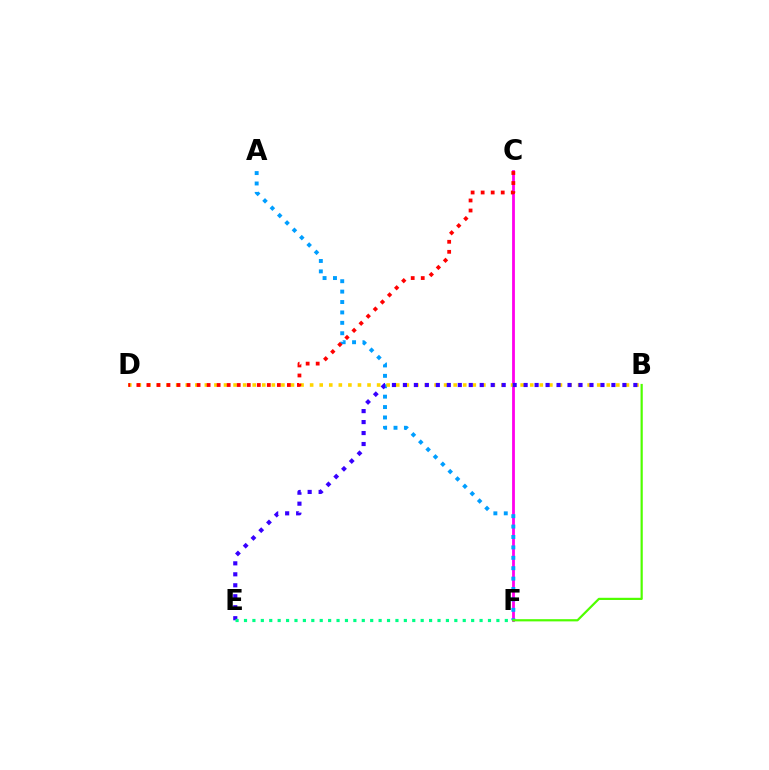{('C', 'F'): [{'color': '#ff00ed', 'line_style': 'solid', 'thickness': 2.01}], ('A', 'F'): [{'color': '#009eff', 'line_style': 'dotted', 'thickness': 2.83}], ('B', 'D'): [{'color': '#ffd500', 'line_style': 'dotted', 'thickness': 2.6}], ('B', 'E'): [{'color': '#3700ff', 'line_style': 'dotted', 'thickness': 2.98}], ('E', 'F'): [{'color': '#00ff86', 'line_style': 'dotted', 'thickness': 2.29}], ('C', 'D'): [{'color': '#ff0000', 'line_style': 'dotted', 'thickness': 2.73}], ('B', 'F'): [{'color': '#4fff00', 'line_style': 'solid', 'thickness': 1.59}]}